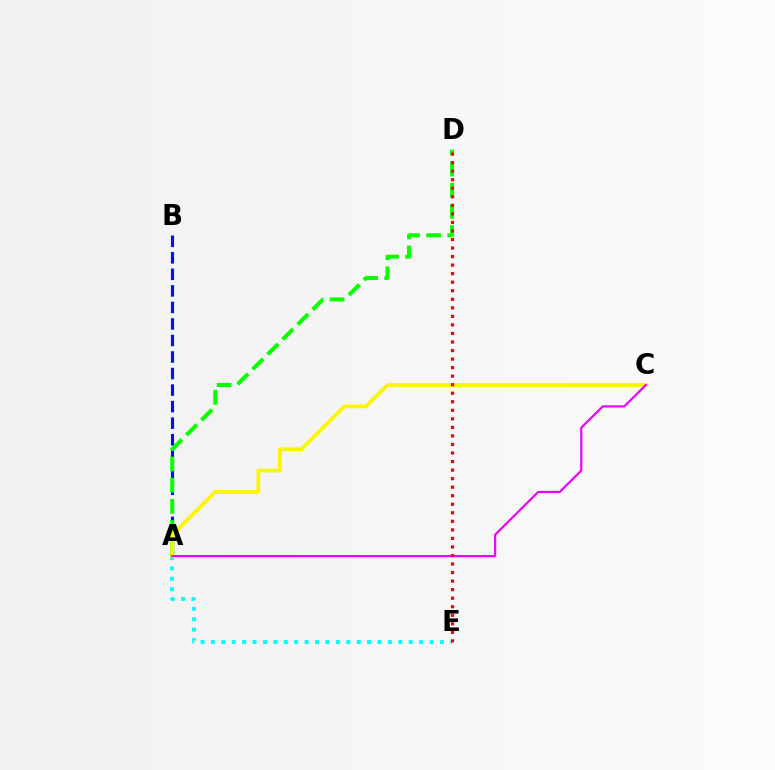{('A', 'B'): [{'color': '#0010ff', 'line_style': 'dashed', 'thickness': 2.25}], ('A', 'E'): [{'color': '#00fff6', 'line_style': 'dotted', 'thickness': 2.83}], ('A', 'D'): [{'color': '#08ff00', 'line_style': 'dashed', 'thickness': 2.88}], ('A', 'C'): [{'color': '#fcf500', 'line_style': 'solid', 'thickness': 2.7}, {'color': '#ee00ff', 'line_style': 'solid', 'thickness': 1.57}], ('D', 'E'): [{'color': '#ff0000', 'line_style': 'dotted', 'thickness': 2.32}]}